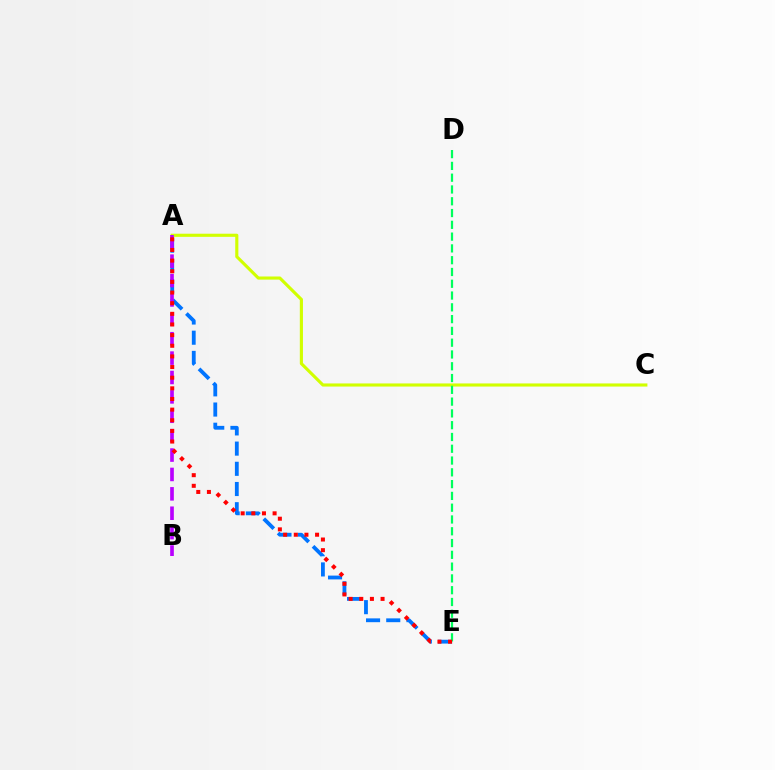{('A', 'C'): [{'color': '#d1ff00', 'line_style': 'solid', 'thickness': 2.25}], ('A', 'E'): [{'color': '#0074ff', 'line_style': 'dashed', 'thickness': 2.74}, {'color': '#ff0000', 'line_style': 'dotted', 'thickness': 2.89}], ('A', 'B'): [{'color': '#b900ff', 'line_style': 'dashed', 'thickness': 2.63}], ('D', 'E'): [{'color': '#00ff5c', 'line_style': 'dashed', 'thickness': 1.6}]}